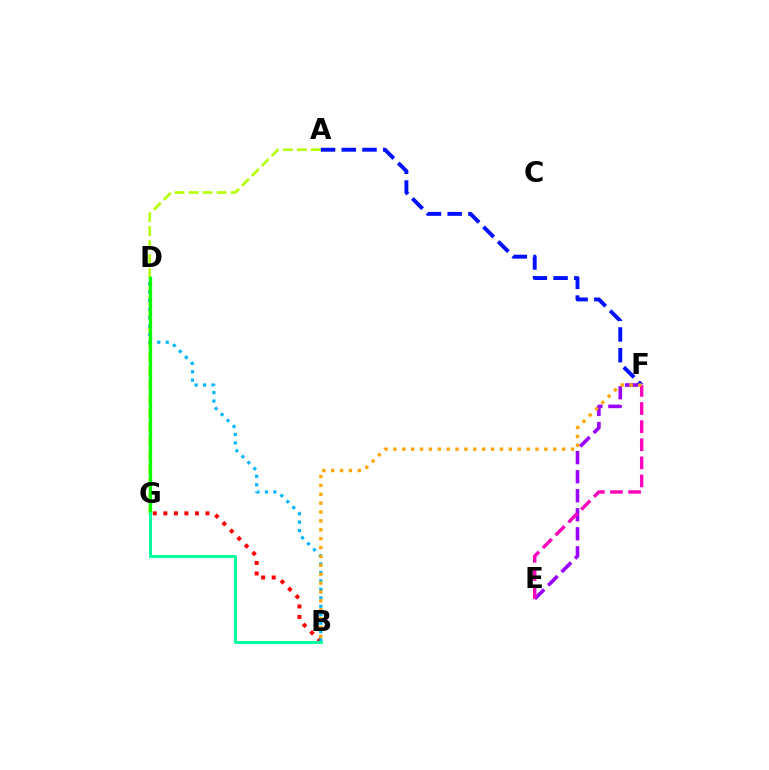{('B', 'G'): [{'color': '#ff0000', 'line_style': 'dotted', 'thickness': 2.86}, {'color': '#00ff9d', 'line_style': 'solid', 'thickness': 2.13}], ('A', 'G'): [{'color': '#b3ff00', 'line_style': 'dashed', 'thickness': 1.9}], ('B', 'D'): [{'color': '#00b5ff', 'line_style': 'dotted', 'thickness': 2.3}], ('E', 'F'): [{'color': '#9b00ff', 'line_style': 'dashed', 'thickness': 2.59}, {'color': '#ff00bd', 'line_style': 'dashed', 'thickness': 2.46}], ('D', 'G'): [{'color': '#08ff00', 'line_style': 'solid', 'thickness': 2.4}], ('A', 'F'): [{'color': '#0010ff', 'line_style': 'dashed', 'thickness': 2.81}], ('B', 'F'): [{'color': '#ffa500', 'line_style': 'dotted', 'thickness': 2.41}]}